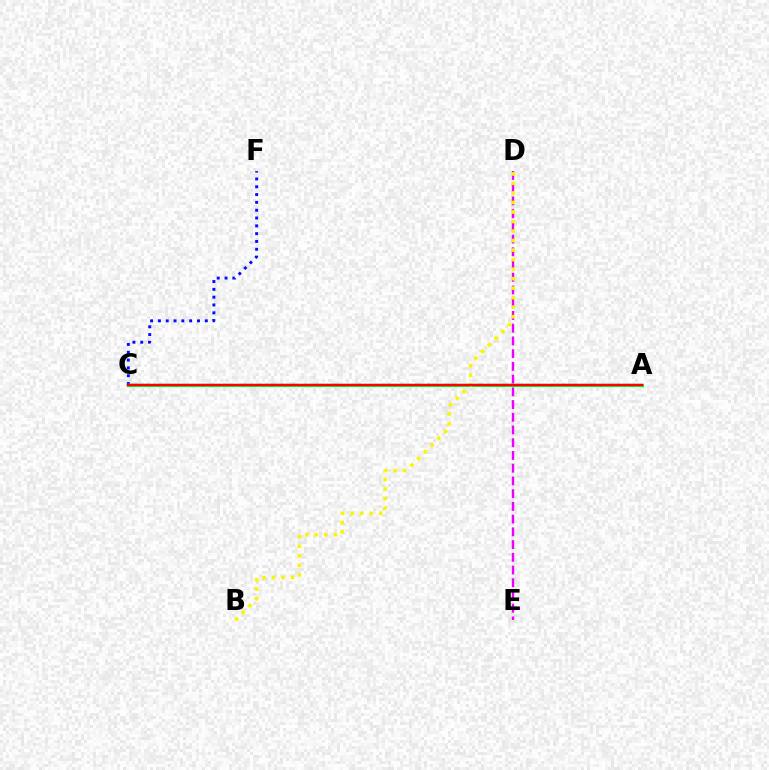{('D', 'E'): [{'color': '#ee00ff', 'line_style': 'dashed', 'thickness': 1.73}], ('C', 'F'): [{'color': '#0010ff', 'line_style': 'dotted', 'thickness': 2.12}], ('A', 'C'): [{'color': '#08ff00', 'line_style': 'solid', 'thickness': 2.25}, {'color': '#00fff6', 'line_style': 'solid', 'thickness': 1.73}, {'color': '#ff0000', 'line_style': 'solid', 'thickness': 1.73}], ('B', 'D'): [{'color': '#fcf500', 'line_style': 'dotted', 'thickness': 2.59}]}